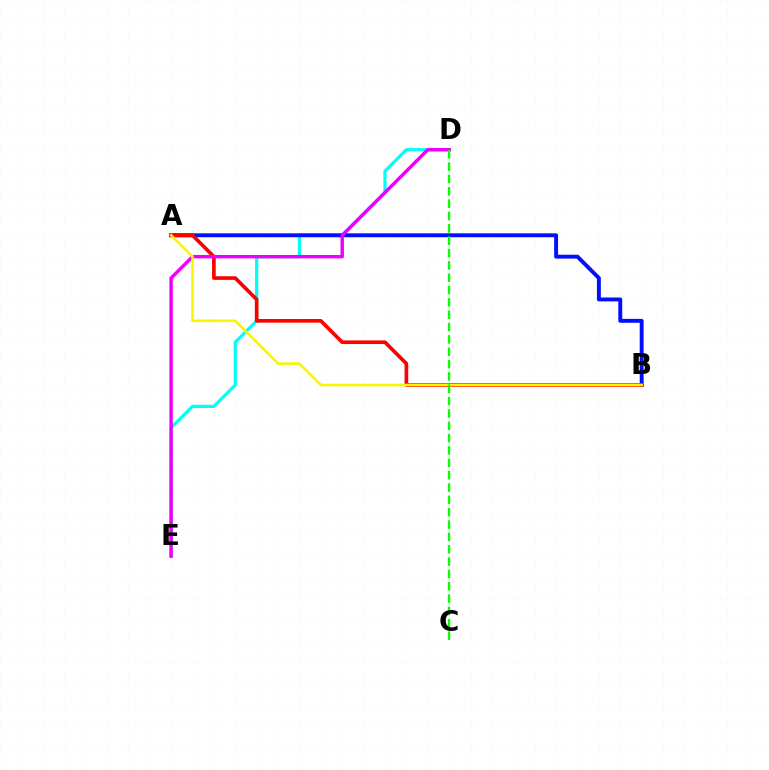{('D', 'E'): [{'color': '#00fff6', 'line_style': 'solid', 'thickness': 2.33}, {'color': '#ee00ff', 'line_style': 'solid', 'thickness': 2.46}], ('A', 'B'): [{'color': '#0010ff', 'line_style': 'solid', 'thickness': 2.82}, {'color': '#ff0000', 'line_style': 'solid', 'thickness': 2.64}, {'color': '#fcf500', 'line_style': 'solid', 'thickness': 1.86}], ('C', 'D'): [{'color': '#08ff00', 'line_style': 'dashed', 'thickness': 1.68}]}